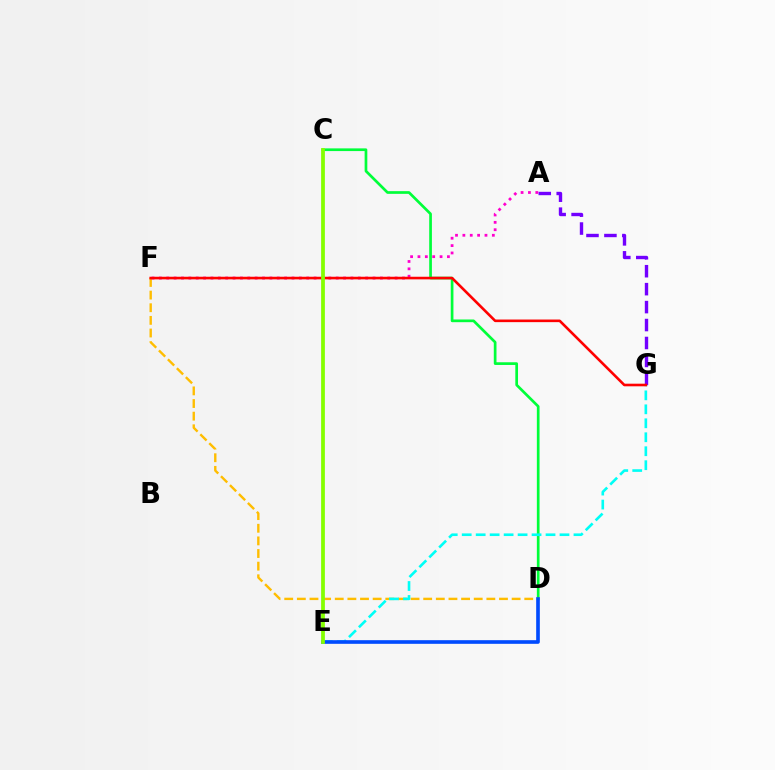{('C', 'D'): [{'color': '#00ff39', 'line_style': 'solid', 'thickness': 1.94}], ('D', 'F'): [{'color': '#ffbd00', 'line_style': 'dashed', 'thickness': 1.72}], ('A', 'G'): [{'color': '#7200ff', 'line_style': 'dashed', 'thickness': 2.44}], ('A', 'F'): [{'color': '#ff00cf', 'line_style': 'dotted', 'thickness': 2.0}], ('E', 'G'): [{'color': '#00fff6', 'line_style': 'dashed', 'thickness': 1.9}], ('D', 'E'): [{'color': '#004bff', 'line_style': 'solid', 'thickness': 2.62}], ('F', 'G'): [{'color': '#ff0000', 'line_style': 'solid', 'thickness': 1.88}], ('C', 'E'): [{'color': '#84ff00', 'line_style': 'solid', 'thickness': 2.71}]}